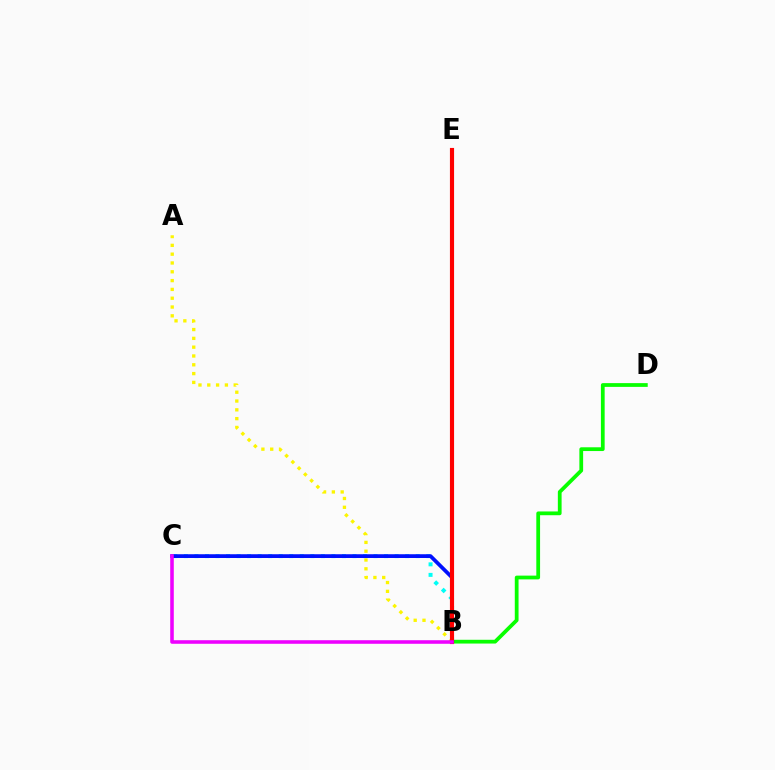{('B', 'C'): [{'color': '#00fff6', 'line_style': 'dotted', 'thickness': 2.86}, {'color': '#0010ff', 'line_style': 'solid', 'thickness': 2.7}, {'color': '#ee00ff', 'line_style': 'solid', 'thickness': 2.57}], ('B', 'D'): [{'color': '#08ff00', 'line_style': 'solid', 'thickness': 2.71}], ('A', 'B'): [{'color': '#fcf500', 'line_style': 'dotted', 'thickness': 2.39}], ('B', 'E'): [{'color': '#ff0000', 'line_style': 'solid', 'thickness': 2.98}]}